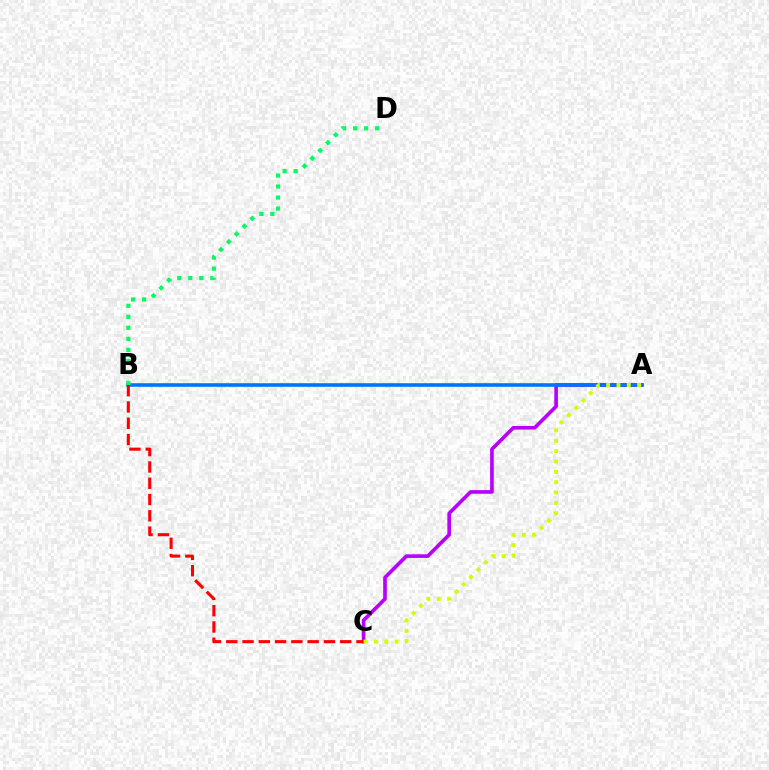{('A', 'C'): [{'color': '#b900ff', 'line_style': 'solid', 'thickness': 2.62}, {'color': '#d1ff00', 'line_style': 'dotted', 'thickness': 2.81}], ('A', 'B'): [{'color': '#0074ff', 'line_style': 'solid', 'thickness': 2.59}], ('B', 'C'): [{'color': '#ff0000', 'line_style': 'dashed', 'thickness': 2.21}], ('B', 'D'): [{'color': '#00ff5c', 'line_style': 'dotted', 'thickness': 2.99}]}